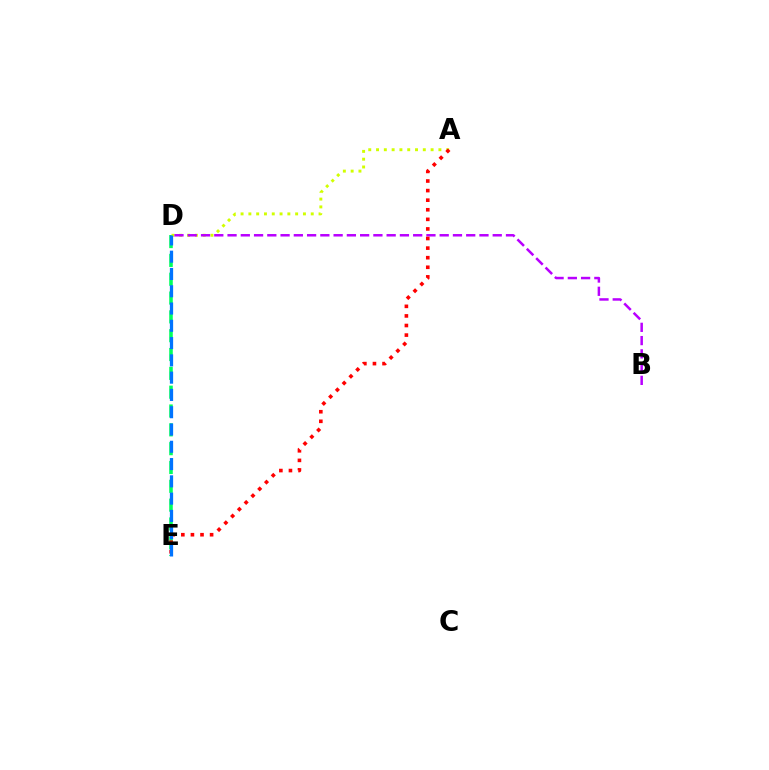{('D', 'E'): [{'color': '#00ff5c', 'line_style': 'dashed', 'thickness': 2.56}, {'color': '#0074ff', 'line_style': 'dashed', 'thickness': 2.35}], ('A', 'D'): [{'color': '#d1ff00', 'line_style': 'dotted', 'thickness': 2.12}], ('B', 'D'): [{'color': '#b900ff', 'line_style': 'dashed', 'thickness': 1.8}], ('A', 'E'): [{'color': '#ff0000', 'line_style': 'dotted', 'thickness': 2.6}]}